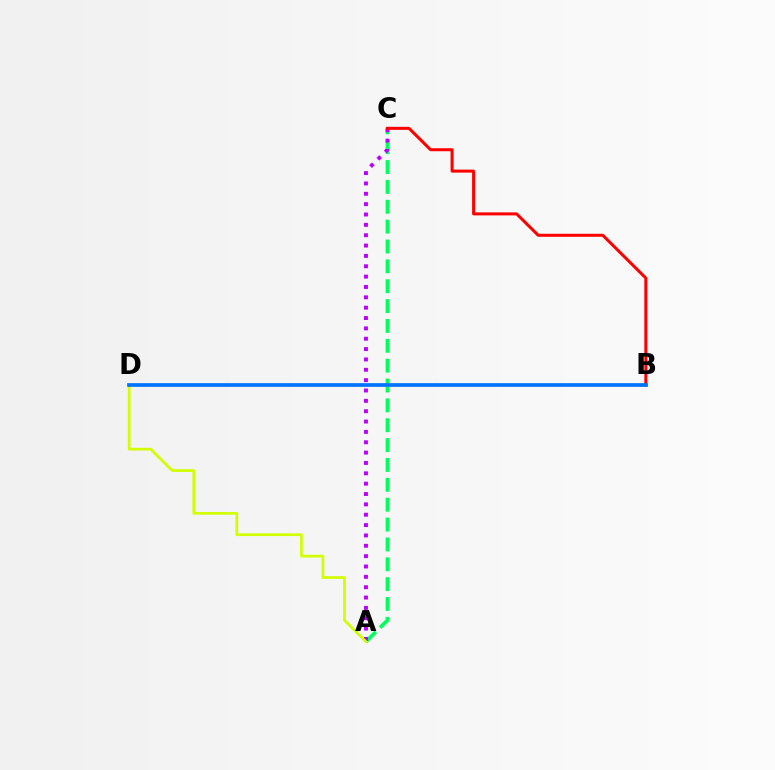{('A', 'C'): [{'color': '#00ff5c', 'line_style': 'dashed', 'thickness': 2.7}, {'color': '#b900ff', 'line_style': 'dotted', 'thickness': 2.81}], ('B', 'C'): [{'color': '#ff0000', 'line_style': 'solid', 'thickness': 2.17}], ('A', 'D'): [{'color': '#d1ff00', 'line_style': 'solid', 'thickness': 1.95}], ('B', 'D'): [{'color': '#0074ff', 'line_style': 'solid', 'thickness': 2.66}]}